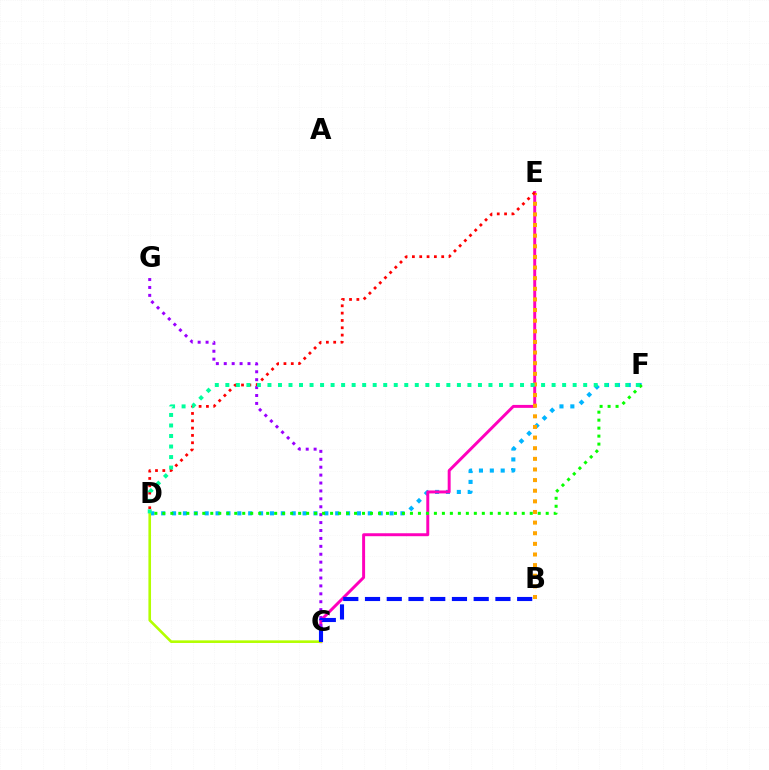{('D', 'F'): [{'color': '#00b5ff', 'line_style': 'dotted', 'thickness': 2.95}, {'color': '#08ff00', 'line_style': 'dotted', 'thickness': 2.17}, {'color': '#00ff9d', 'line_style': 'dotted', 'thickness': 2.86}], ('C', 'E'): [{'color': '#ff00bd', 'line_style': 'solid', 'thickness': 2.13}], ('B', 'E'): [{'color': '#ffa500', 'line_style': 'dotted', 'thickness': 2.89}], ('D', 'E'): [{'color': '#ff0000', 'line_style': 'dotted', 'thickness': 1.99}], ('C', 'G'): [{'color': '#9b00ff', 'line_style': 'dotted', 'thickness': 2.15}], ('C', 'D'): [{'color': '#b3ff00', 'line_style': 'solid', 'thickness': 1.88}], ('B', 'C'): [{'color': '#0010ff', 'line_style': 'dashed', 'thickness': 2.95}]}